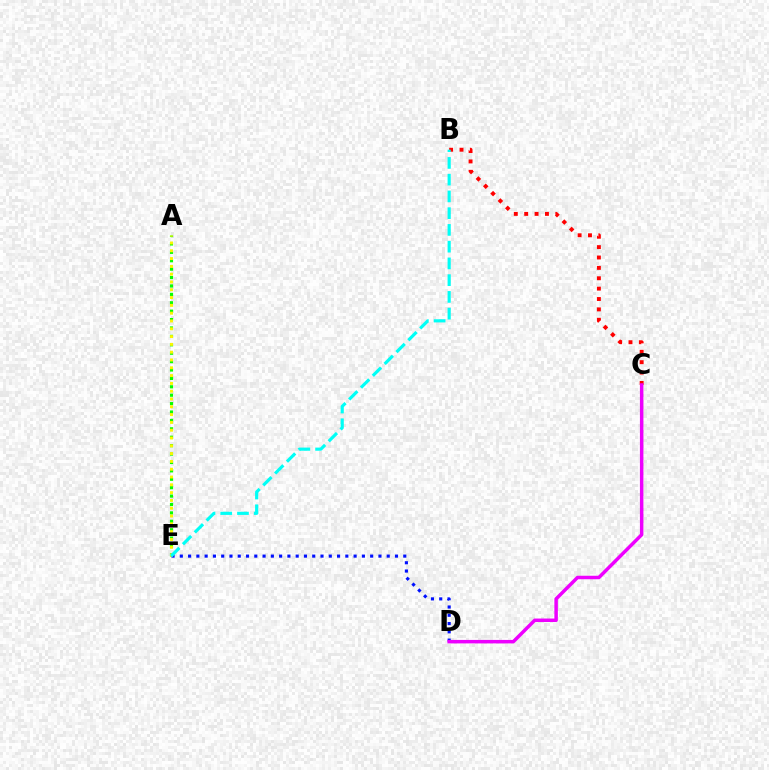{('A', 'E'): [{'color': '#08ff00', 'line_style': 'dotted', 'thickness': 2.28}, {'color': '#fcf500', 'line_style': 'dotted', 'thickness': 2.12}], ('B', 'C'): [{'color': '#ff0000', 'line_style': 'dotted', 'thickness': 2.82}], ('D', 'E'): [{'color': '#0010ff', 'line_style': 'dotted', 'thickness': 2.25}], ('C', 'D'): [{'color': '#ee00ff', 'line_style': 'solid', 'thickness': 2.51}], ('B', 'E'): [{'color': '#00fff6', 'line_style': 'dashed', 'thickness': 2.27}]}